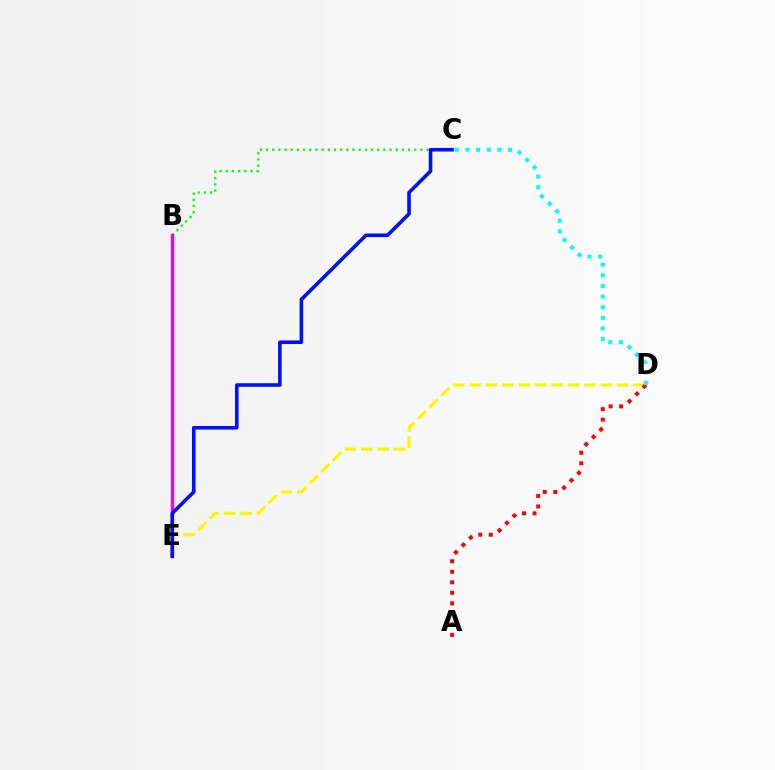{('B', 'C'): [{'color': '#08ff00', 'line_style': 'dotted', 'thickness': 1.68}], ('B', 'E'): [{'color': '#ee00ff', 'line_style': 'solid', 'thickness': 2.42}], ('D', 'E'): [{'color': '#fcf500', 'line_style': 'dashed', 'thickness': 2.22}], ('A', 'D'): [{'color': '#ff0000', 'line_style': 'dotted', 'thickness': 2.86}], ('C', 'E'): [{'color': '#0010ff', 'line_style': 'solid', 'thickness': 2.58}], ('C', 'D'): [{'color': '#00fff6', 'line_style': 'dotted', 'thickness': 2.89}]}